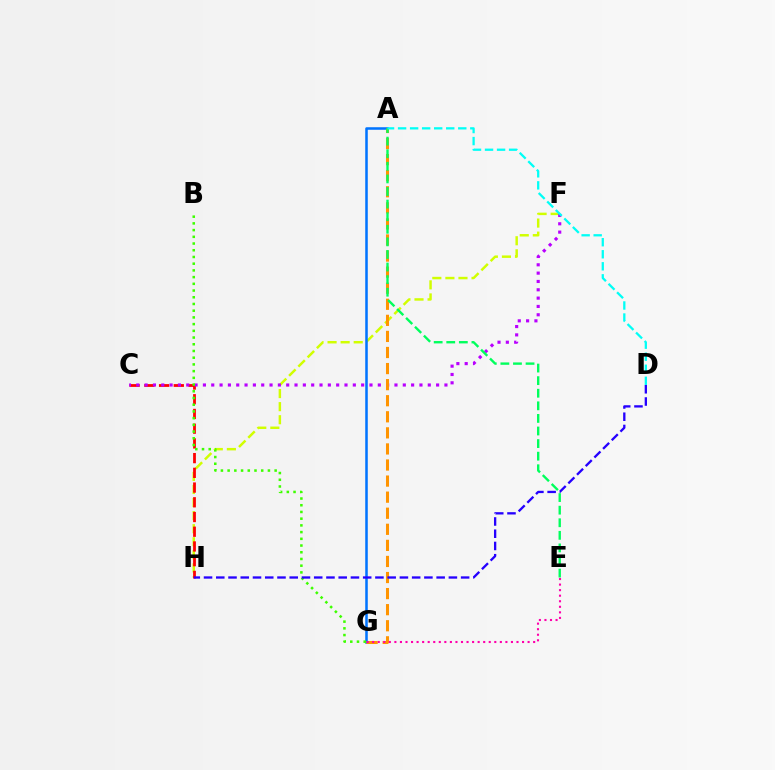{('F', 'H'): [{'color': '#d1ff00', 'line_style': 'dashed', 'thickness': 1.78}], ('C', 'H'): [{'color': '#ff0000', 'line_style': 'dashed', 'thickness': 2.0}], ('A', 'G'): [{'color': '#0074ff', 'line_style': 'solid', 'thickness': 1.83}, {'color': '#ff9400', 'line_style': 'dashed', 'thickness': 2.18}], ('C', 'F'): [{'color': '#b900ff', 'line_style': 'dotted', 'thickness': 2.26}], ('B', 'G'): [{'color': '#3dff00', 'line_style': 'dotted', 'thickness': 1.82}], ('D', 'H'): [{'color': '#2500ff', 'line_style': 'dashed', 'thickness': 1.66}], ('A', 'E'): [{'color': '#00ff5c', 'line_style': 'dashed', 'thickness': 1.71}], ('E', 'G'): [{'color': '#ff00ac', 'line_style': 'dotted', 'thickness': 1.51}], ('A', 'D'): [{'color': '#00fff6', 'line_style': 'dashed', 'thickness': 1.64}]}